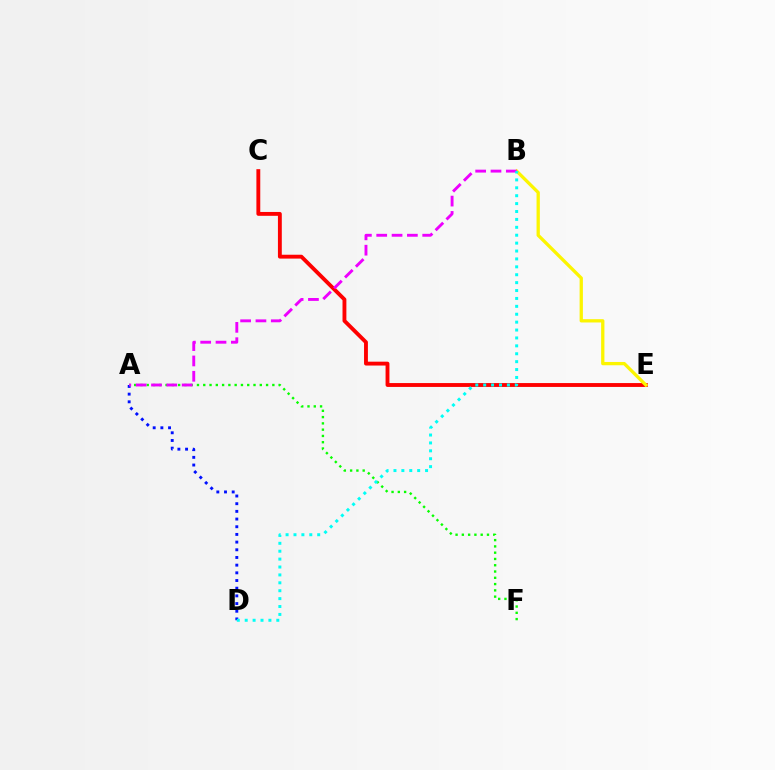{('A', 'F'): [{'color': '#08ff00', 'line_style': 'dotted', 'thickness': 1.71}], ('C', 'E'): [{'color': '#ff0000', 'line_style': 'solid', 'thickness': 2.78}], ('B', 'E'): [{'color': '#fcf500', 'line_style': 'solid', 'thickness': 2.37}], ('A', 'D'): [{'color': '#0010ff', 'line_style': 'dotted', 'thickness': 2.09}], ('A', 'B'): [{'color': '#ee00ff', 'line_style': 'dashed', 'thickness': 2.08}], ('B', 'D'): [{'color': '#00fff6', 'line_style': 'dotted', 'thickness': 2.15}]}